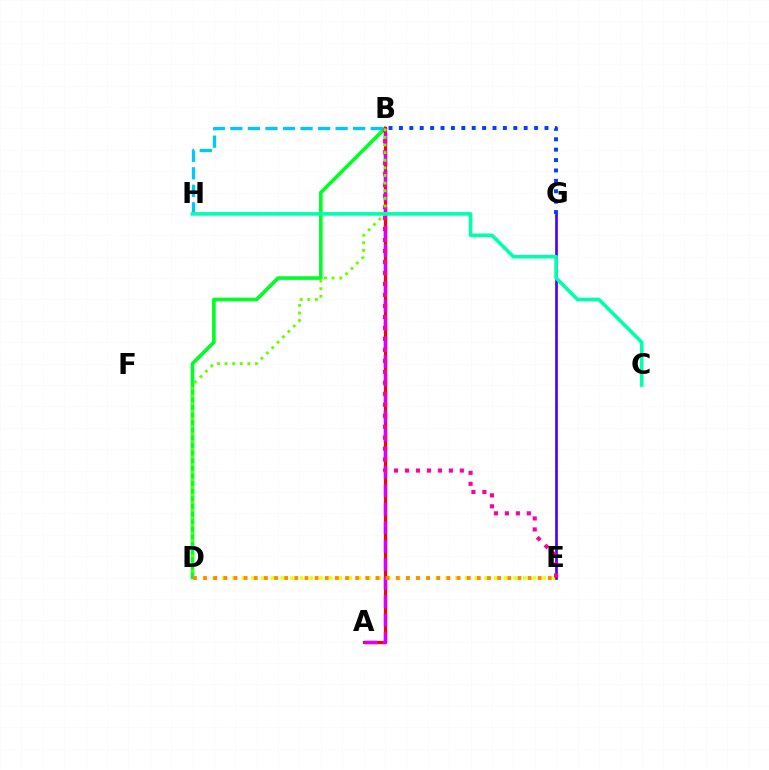{('B', 'D'): [{'color': '#00ff27', 'line_style': 'solid', 'thickness': 2.62}, {'color': '#66ff00', 'line_style': 'dotted', 'thickness': 2.07}], ('D', 'E'): [{'color': '#eeff00', 'line_style': 'dotted', 'thickness': 2.64}, {'color': '#ff8800', 'line_style': 'dotted', 'thickness': 2.76}], ('A', 'B'): [{'color': '#ff0000', 'line_style': 'solid', 'thickness': 2.3}, {'color': '#d600ff', 'line_style': 'dashed', 'thickness': 2.51}], ('E', 'G'): [{'color': '#4f00ff', 'line_style': 'solid', 'thickness': 1.95}], ('B', 'H'): [{'color': '#00c7ff', 'line_style': 'dashed', 'thickness': 2.38}], ('B', 'E'): [{'color': '#ff00a0', 'line_style': 'dotted', 'thickness': 2.98}], ('B', 'G'): [{'color': '#003fff', 'line_style': 'dotted', 'thickness': 2.82}], ('C', 'H'): [{'color': '#00ffaf', 'line_style': 'solid', 'thickness': 2.61}]}